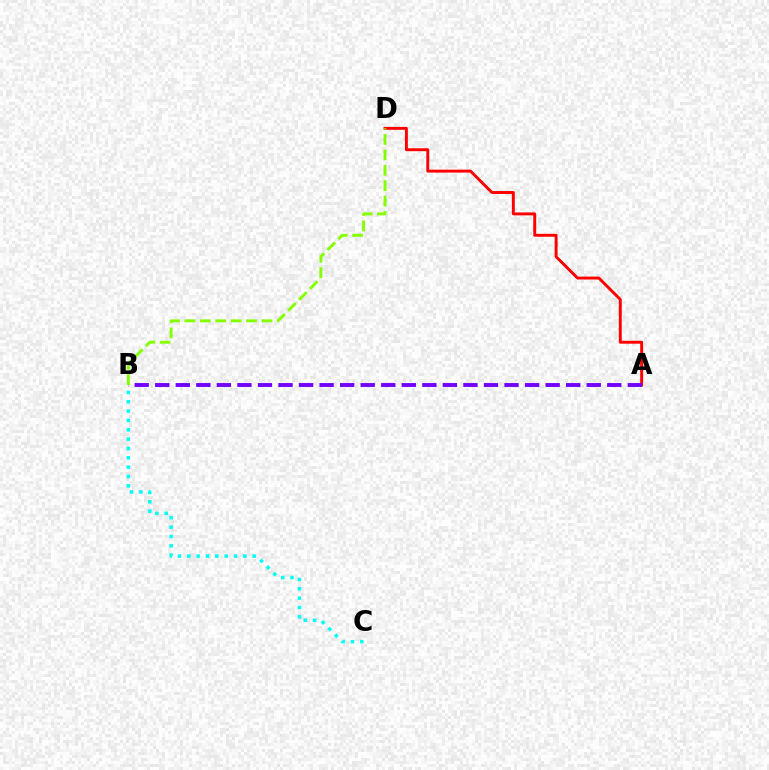{('A', 'D'): [{'color': '#ff0000', 'line_style': 'solid', 'thickness': 2.11}], ('B', 'C'): [{'color': '#00fff6', 'line_style': 'dotted', 'thickness': 2.54}], ('A', 'B'): [{'color': '#7200ff', 'line_style': 'dashed', 'thickness': 2.79}], ('B', 'D'): [{'color': '#84ff00', 'line_style': 'dashed', 'thickness': 2.09}]}